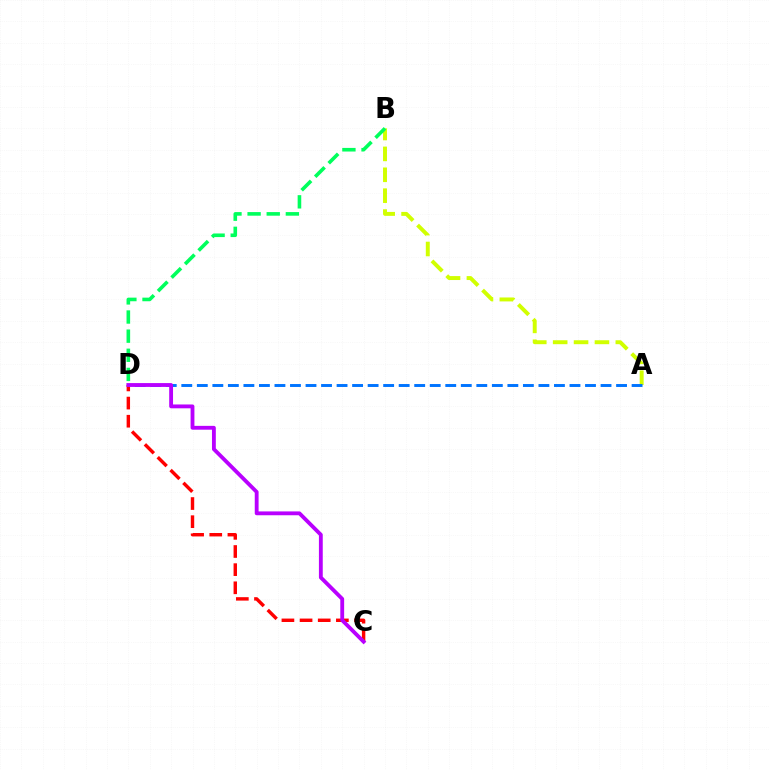{('A', 'B'): [{'color': '#d1ff00', 'line_style': 'dashed', 'thickness': 2.84}], ('C', 'D'): [{'color': '#ff0000', 'line_style': 'dashed', 'thickness': 2.47}, {'color': '#b900ff', 'line_style': 'solid', 'thickness': 2.76}], ('B', 'D'): [{'color': '#00ff5c', 'line_style': 'dashed', 'thickness': 2.6}], ('A', 'D'): [{'color': '#0074ff', 'line_style': 'dashed', 'thickness': 2.11}]}